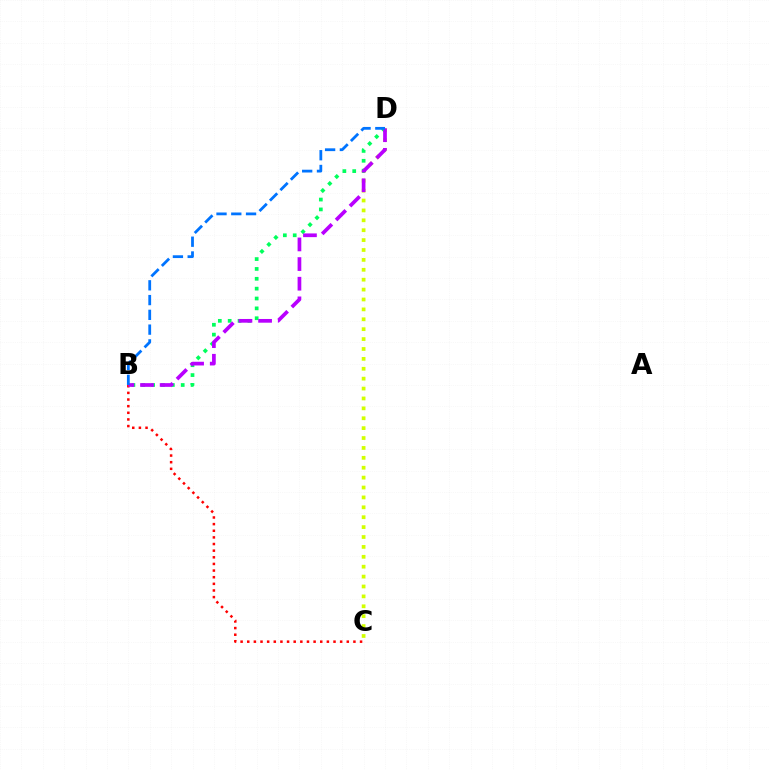{('C', 'D'): [{'color': '#d1ff00', 'line_style': 'dotted', 'thickness': 2.69}], ('B', 'D'): [{'color': '#00ff5c', 'line_style': 'dotted', 'thickness': 2.68}, {'color': '#b900ff', 'line_style': 'dashed', 'thickness': 2.67}, {'color': '#0074ff', 'line_style': 'dashed', 'thickness': 2.01}], ('B', 'C'): [{'color': '#ff0000', 'line_style': 'dotted', 'thickness': 1.8}]}